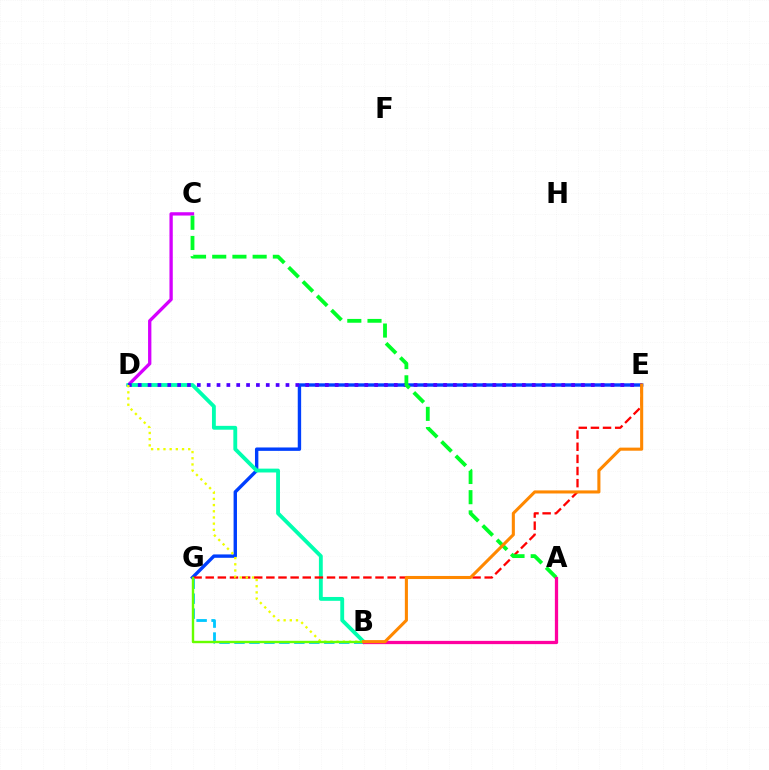{('E', 'G'): [{'color': '#003fff', 'line_style': 'solid', 'thickness': 2.44}, {'color': '#ff0000', 'line_style': 'dashed', 'thickness': 1.65}], ('C', 'D'): [{'color': '#d600ff', 'line_style': 'solid', 'thickness': 2.39}], ('B', 'D'): [{'color': '#00ffaf', 'line_style': 'solid', 'thickness': 2.77}, {'color': '#eeff00', 'line_style': 'dotted', 'thickness': 1.68}], ('B', 'G'): [{'color': '#00c7ff', 'line_style': 'dashed', 'thickness': 2.03}, {'color': '#66ff00', 'line_style': 'solid', 'thickness': 1.73}], ('D', 'E'): [{'color': '#4f00ff', 'line_style': 'dotted', 'thickness': 2.68}], ('A', 'C'): [{'color': '#00ff27', 'line_style': 'dashed', 'thickness': 2.75}], ('A', 'B'): [{'color': '#ff00a0', 'line_style': 'solid', 'thickness': 2.35}], ('B', 'E'): [{'color': '#ff8800', 'line_style': 'solid', 'thickness': 2.22}]}